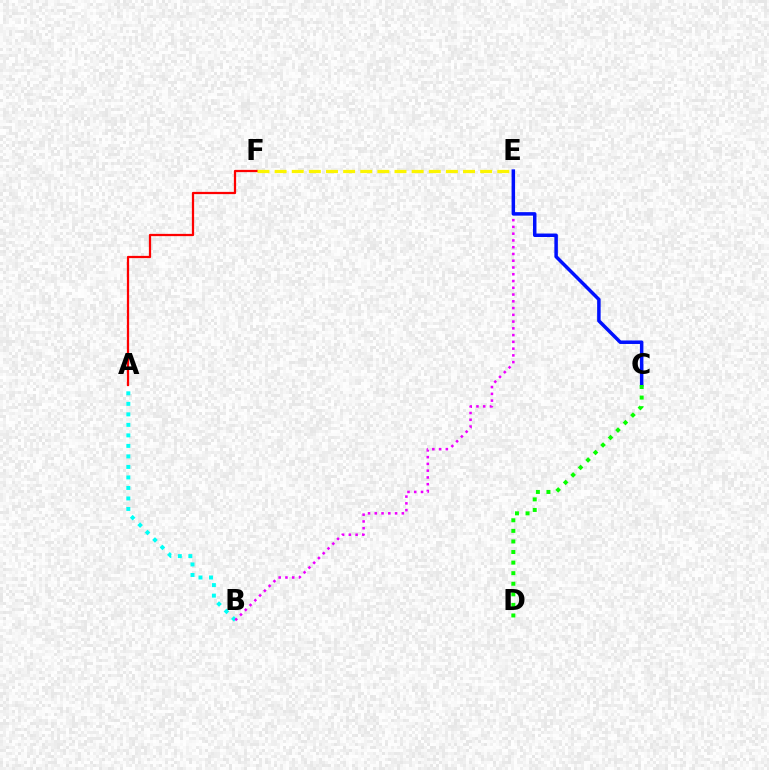{('A', 'B'): [{'color': '#00fff6', 'line_style': 'dotted', 'thickness': 2.86}], ('B', 'E'): [{'color': '#ee00ff', 'line_style': 'dotted', 'thickness': 1.84}], ('A', 'F'): [{'color': '#ff0000', 'line_style': 'solid', 'thickness': 1.62}], ('C', 'E'): [{'color': '#0010ff', 'line_style': 'solid', 'thickness': 2.52}], ('E', 'F'): [{'color': '#fcf500', 'line_style': 'dashed', 'thickness': 2.33}], ('C', 'D'): [{'color': '#08ff00', 'line_style': 'dotted', 'thickness': 2.87}]}